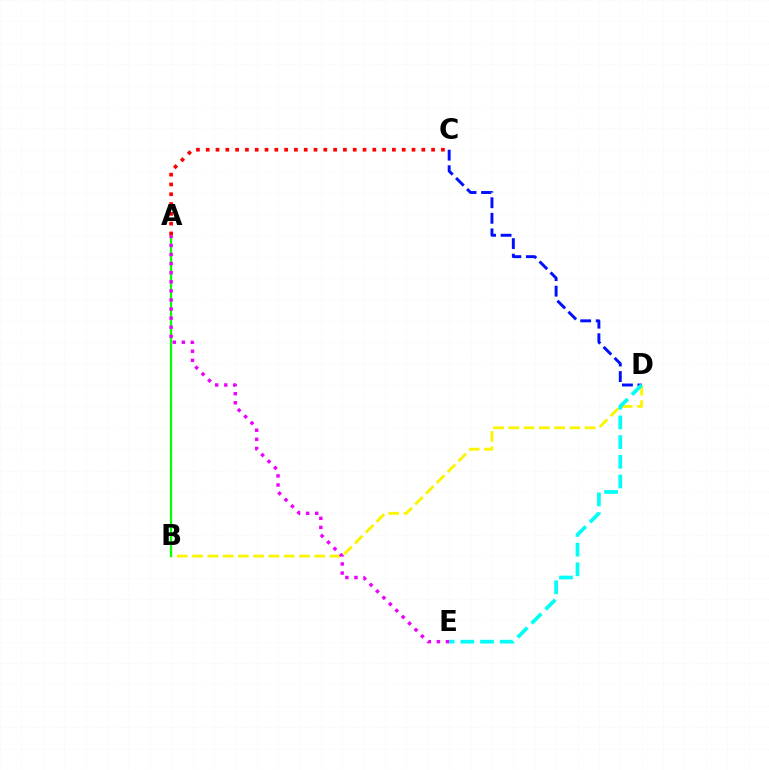{('C', 'D'): [{'color': '#0010ff', 'line_style': 'dashed', 'thickness': 2.11}], ('B', 'D'): [{'color': '#fcf500', 'line_style': 'dashed', 'thickness': 2.08}], ('A', 'B'): [{'color': '#08ff00', 'line_style': 'solid', 'thickness': 1.62}], ('D', 'E'): [{'color': '#00fff6', 'line_style': 'dashed', 'thickness': 2.67}], ('A', 'E'): [{'color': '#ee00ff', 'line_style': 'dotted', 'thickness': 2.47}], ('A', 'C'): [{'color': '#ff0000', 'line_style': 'dotted', 'thickness': 2.66}]}